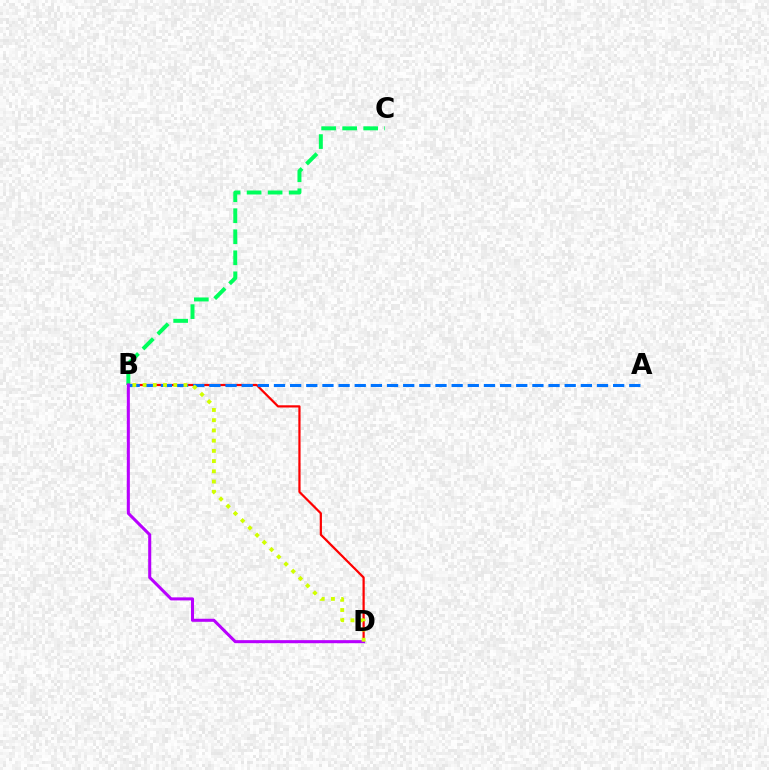{('B', 'C'): [{'color': '#00ff5c', 'line_style': 'dashed', 'thickness': 2.86}], ('B', 'D'): [{'color': '#ff0000', 'line_style': 'solid', 'thickness': 1.6}, {'color': '#b900ff', 'line_style': 'solid', 'thickness': 2.19}, {'color': '#d1ff00', 'line_style': 'dotted', 'thickness': 2.78}], ('A', 'B'): [{'color': '#0074ff', 'line_style': 'dashed', 'thickness': 2.19}]}